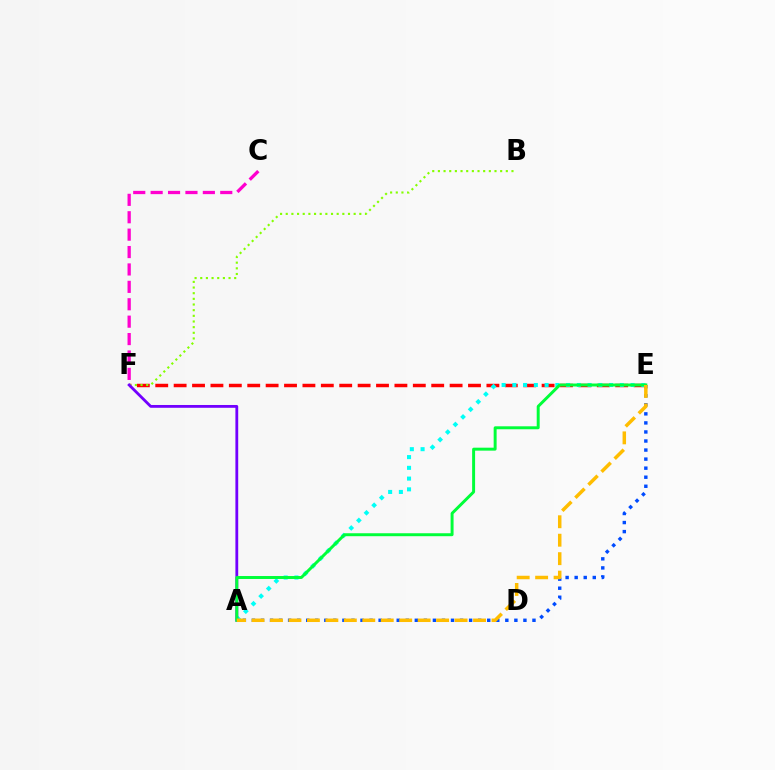{('E', 'F'): [{'color': '#ff0000', 'line_style': 'dashed', 'thickness': 2.5}], ('A', 'E'): [{'color': '#004bff', 'line_style': 'dotted', 'thickness': 2.46}, {'color': '#00fff6', 'line_style': 'dotted', 'thickness': 2.92}, {'color': '#00ff39', 'line_style': 'solid', 'thickness': 2.13}, {'color': '#ffbd00', 'line_style': 'dashed', 'thickness': 2.51}], ('B', 'F'): [{'color': '#84ff00', 'line_style': 'dotted', 'thickness': 1.54}], ('A', 'F'): [{'color': '#7200ff', 'line_style': 'solid', 'thickness': 2.02}], ('C', 'F'): [{'color': '#ff00cf', 'line_style': 'dashed', 'thickness': 2.36}]}